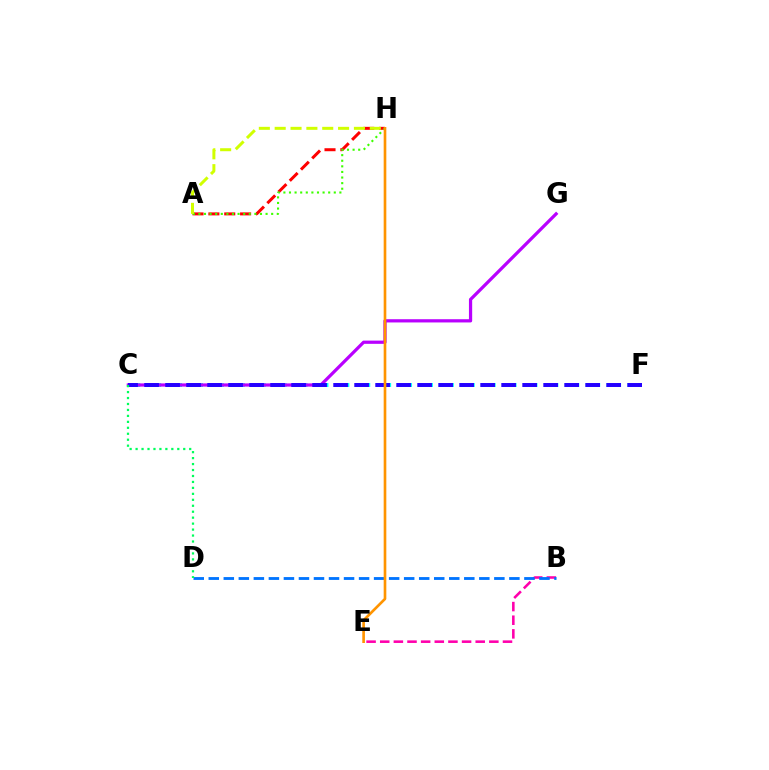{('C', 'F'): [{'color': '#00fff6', 'line_style': 'dotted', 'thickness': 2.84}, {'color': '#2500ff', 'line_style': 'dashed', 'thickness': 2.85}], ('A', 'H'): [{'color': '#ff0000', 'line_style': 'dashed', 'thickness': 2.15}, {'color': '#3dff00', 'line_style': 'dotted', 'thickness': 1.52}, {'color': '#d1ff00', 'line_style': 'dashed', 'thickness': 2.15}], ('C', 'G'): [{'color': '#b900ff', 'line_style': 'solid', 'thickness': 2.33}], ('B', 'E'): [{'color': '#ff00ac', 'line_style': 'dashed', 'thickness': 1.85}], ('B', 'D'): [{'color': '#0074ff', 'line_style': 'dashed', 'thickness': 2.04}], ('E', 'H'): [{'color': '#ff9400', 'line_style': 'solid', 'thickness': 1.91}], ('C', 'D'): [{'color': '#00ff5c', 'line_style': 'dotted', 'thickness': 1.62}]}